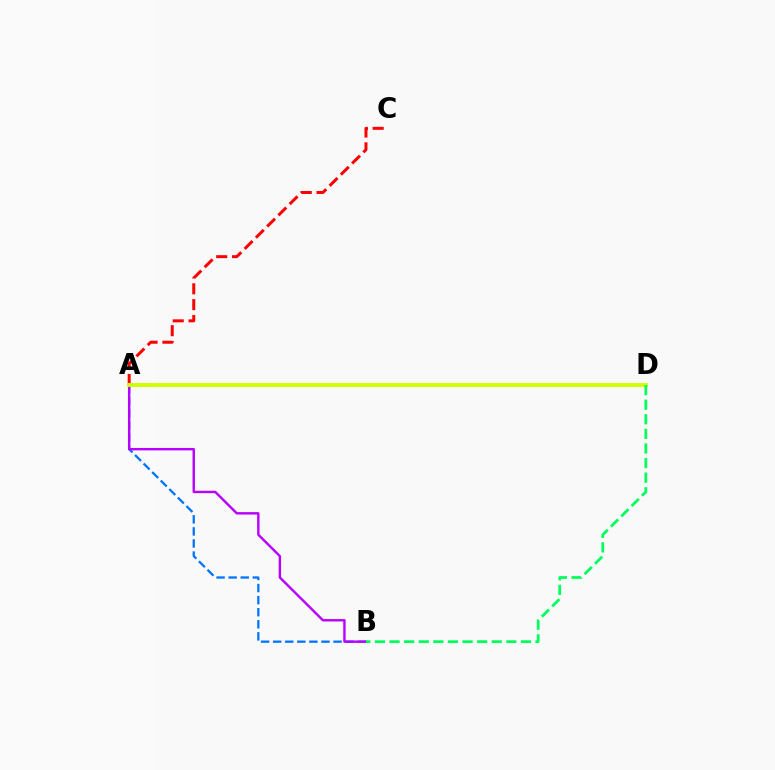{('A', 'B'): [{'color': '#0074ff', 'line_style': 'dashed', 'thickness': 1.64}, {'color': '#b900ff', 'line_style': 'solid', 'thickness': 1.73}], ('A', 'C'): [{'color': '#ff0000', 'line_style': 'dashed', 'thickness': 2.15}], ('A', 'D'): [{'color': '#d1ff00', 'line_style': 'solid', 'thickness': 2.81}], ('B', 'D'): [{'color': '#00ff5c', 'line_style': 'dashed', 'thickness': 1.98}]}